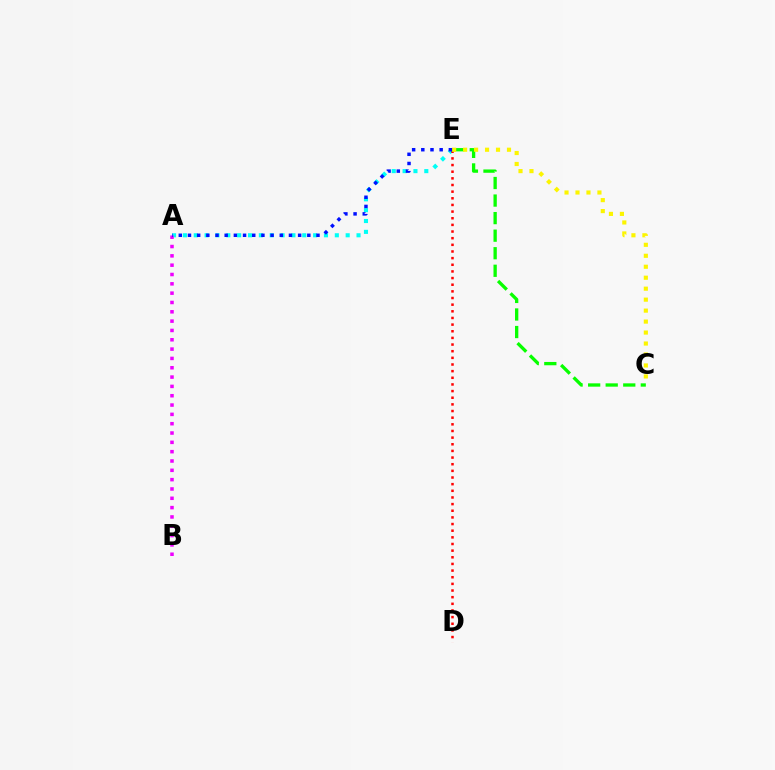{('A', 'E'): [{'color': '#00fff6', 'line_style': 'dotted', 'thickness': 2.95}, {'color': '#0010ff', 'line_style': 'dotted', 'thickness': 2.49}], ('A', 'B'): [{'color': '#ee00ff', 'line_style': 'dotted', 'thickness': 2.53}], ('D', 'E'): [{'color': '#ff0000', 'line_style': 'dotted', 'thickness': 1.81}], ('C', 'E'): [{'color': '#08ff00', 'line_style': 'dashed', 'thickness': 2.38}, {'color': '#fcf500', 'line_style': 'dotted', 'thickness': 2.98}]}